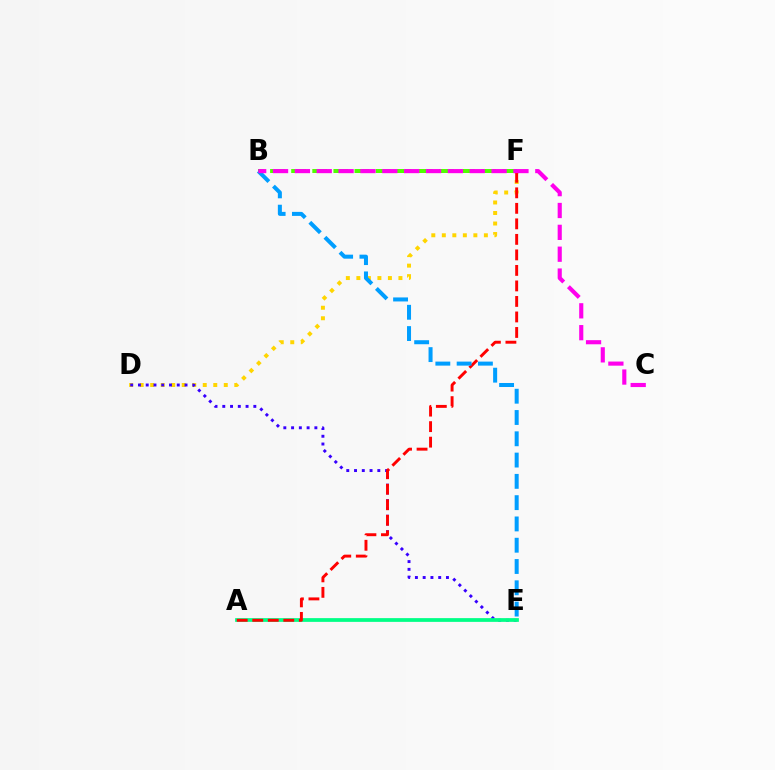{('D', 'F'): [{'color': '#ffd500', 'line_style': 'dotted', 'thickness': 2.86}], ('D', 'E'): [{'color': '#3700ff', 'line_style': 'dotted', 'thickness': 2.11}], ('A', 'E'): [{'color': '#00ff86', 'line_style': 'solid', 'thickness': 2.7}], ('B', 'F'): [{'color': '#4fff00', 'line_style': 'dashed', 'thickness': 2.87}], ('A', 'F'): [{'color': '#ff0000', 'line_style': 'dashed', 'thickness': 2.11}], ('B', 'E'): [{'color': '#009eff', 'line_style': 'dashed', 'thickness': 2.89}], ('B', 'C'): [{'color': '#ff00ed', 'line_style': 'dashed', 'thickness': 2.97}]}